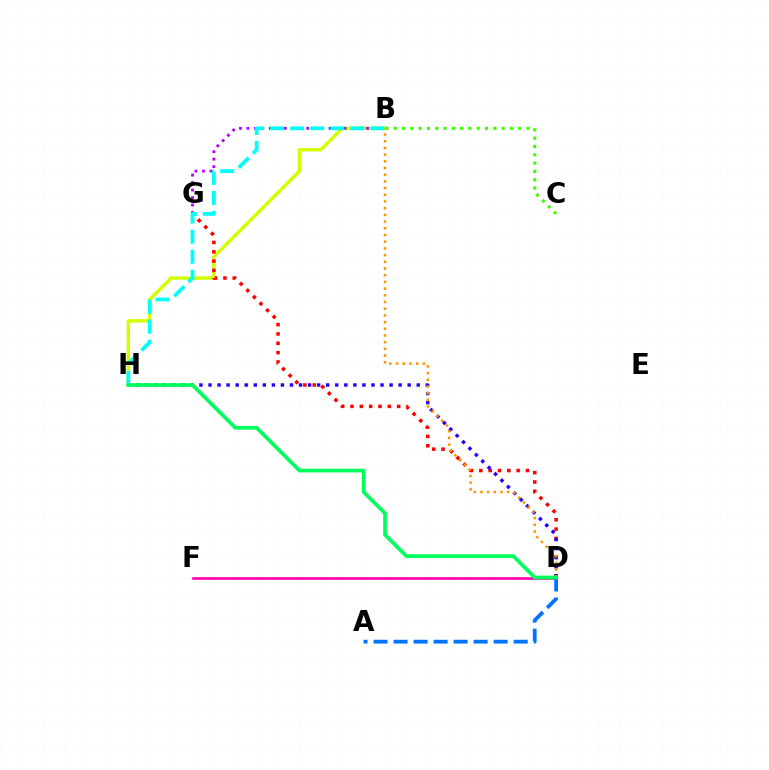{('D', 'F'): [{'color': '#ff00ac', 'line_style': 'solid', 'thickness': 1.91}], ('B', 'H'): [{'color': '#d1ff00', 'line_style': 'solid', 'thickness': 2.45}, {'color': '#00fff6', 'line_style': 'dashed', 'thickness': 2.72}], ('A', 'D'): [{'color': '#0074ff', 'line_style': 'dashed', 'thickness': 2.72}], ('B', 'G'): [{'color': '#b900ff', 'line_style': 'dotted', 'thickness': 2.03}], ('D', 'G'): [{'color': '#ff0000', 'line_style': 'dotted', 'thickness': 2.54}], ('D', 'H'): [{'color': '#2500ff', 'line_style': 'dotted', 'thickness': 2.46}, {'color': '#00ff5c', 'line_style': 'solid', 'thickness': 2.67}], ('B', 'C'): [{'color': '#3dff00', 'line_style': 'dotted', 'thickness': 2.25}], ('B', 'D'): [{'color': '#ff9400', 'line_style': 'dotted', 'thickness': 1.82}]}